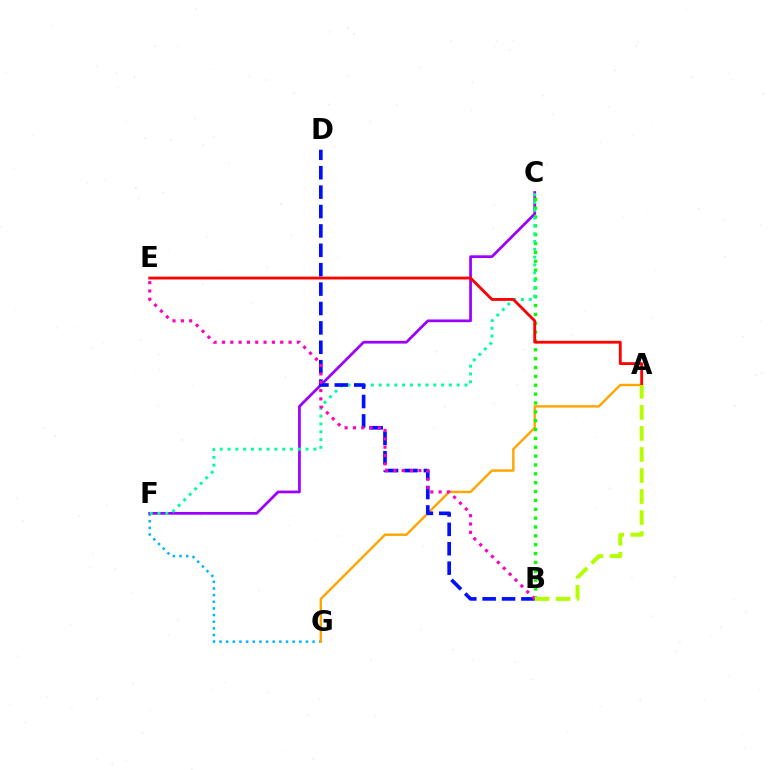{('F', 'G'): [{'color': '#00b5ff', 'line_style': 'dotted', 'thickness': 1.81}], ('A', 'G'): [{'color': '#ffa500', 'line_style': 'solid', 'thickness': 1.73}], ('C', 'F'): [{'color': '#9b00ff', 'line_style': 'solid', 'thickness': 1.96}, {'color': '#00ff9d', 'line_style': 'dotted', 'thickness': 2.12}], ('B', 'C'): [{'color': '#08ff00', 'line_style': 'dotted', 'thickness': 2.41}], ('B', 'D'): [{'color': '#0010ff', 'line_style': 'dashed', 'thickness': 2.64}], ('A', 'E'): [{'color': '#ff0000', 'line_style': 'solid', 'thickness': 2.04}], ('B', 'E'): [{'color': '#ff00bd', 'line_style': 'dotted', 'thickness': 2.26}], ('A', 'B'): [{'color': '#b3ff00', 'line_style': 'dashed', 'thickness': 2.86}]}